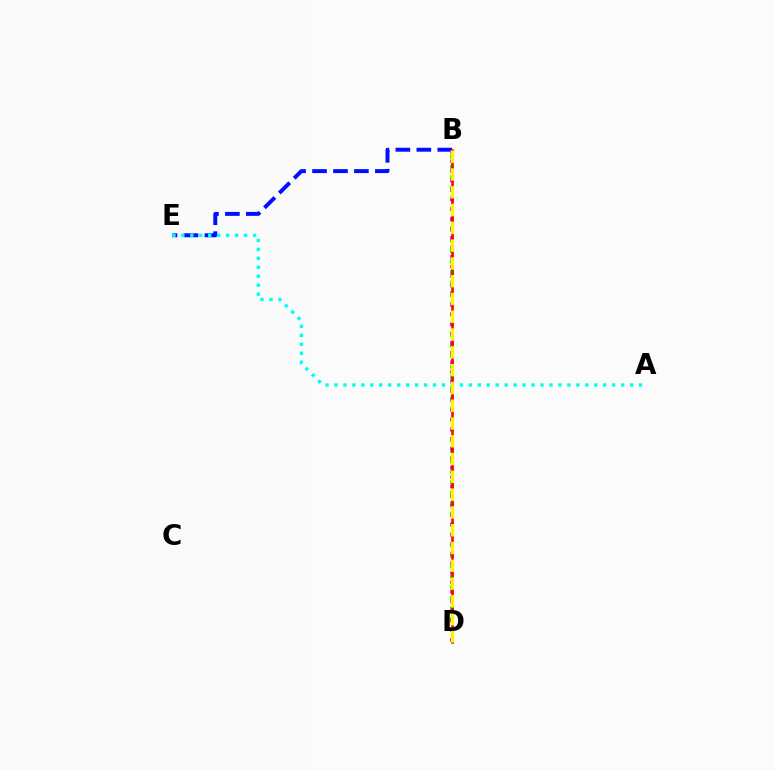{('B', 'D'): [{'color': '#08ff00', 'line_style': 'dotted', 'thickness': 2.86}, {'color': '#ee00ff', 'line_style': 'dotted', 'thickness': 2.6}, {'color': '#ff0000', 'line_style': 'solid', 'thickness': 1.83}, {'color': '#fcf500', 'line_style': 'dashed', 'thickness': 2.42}], ('B', 'E'): [{'color': '#0010ff', 'line_style': 'dashed', 'thickness': 2.85}], ('A', 'E'): [{'color': '#00fff6', 'line_style': 'dotted', 'thickness': 2.43}]}